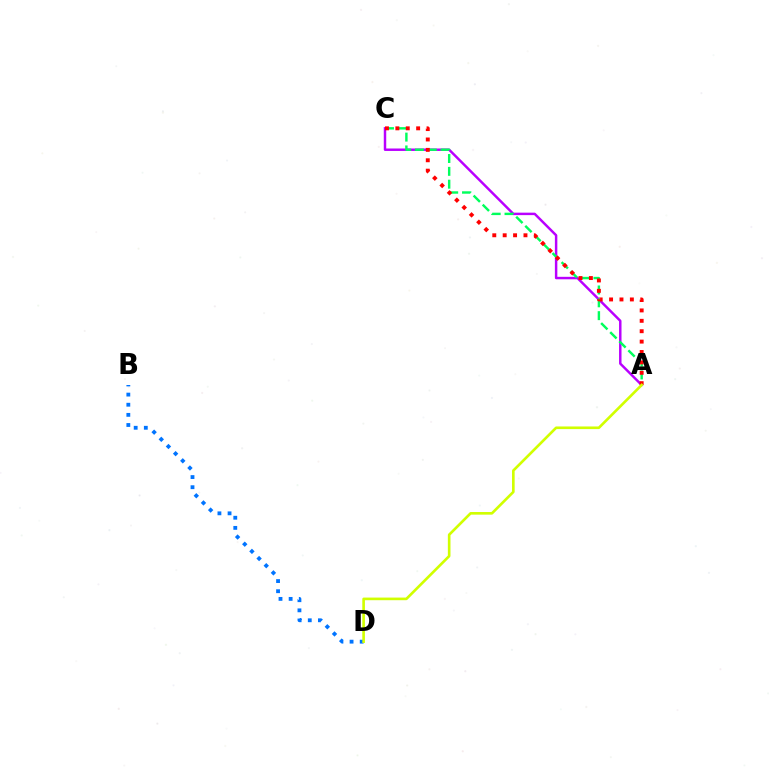{('B', 'D'): [{'color': '#0074ff', 'line_style': 'dotted', 'thickness': 2.75}], ('A', 'C'): [{'color': '#b900ff', 'line_style': 'solid', 'thickness': 1.77}, {'color': '#00ff5c', 'line_style': 'dashed', 'thickness': 1.74}, {'color': '#ff0000', 'line_style': 'dotted', 'thickness': 2.82}], ('A', 'D'): [{'color': '#d1ff00', 'line_style': 'solid', 'thickness': 1.9}]}